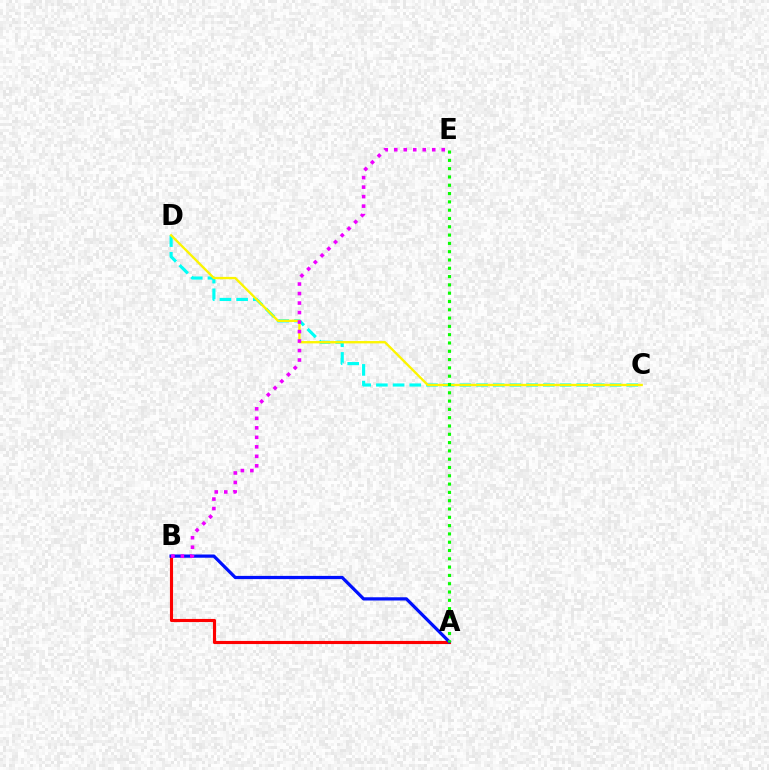{('A', 'B'): [{'color': '#ff0000', 'line_style': 'solid', 'thickness': 2.24}, {'color': '#0010ff', 'line_style': 'solid', 'thickness': 2.32}], ('C', 'D'): [{'color': '#00fff6', 'line_style': 'dashed', 'thickness': 2.27}, {'color': '#fcf500', 'line_style': 'solid', 'thickness': 1.69}], ('B', 'E'): [{'color': '#ee00ff', 'line_style': 'dotted', 'thickness': 2.58}], ('A', 'E'): [{'color': '#08ff00', 'line_style': 'dotted', 'thickness': 2.26}]}